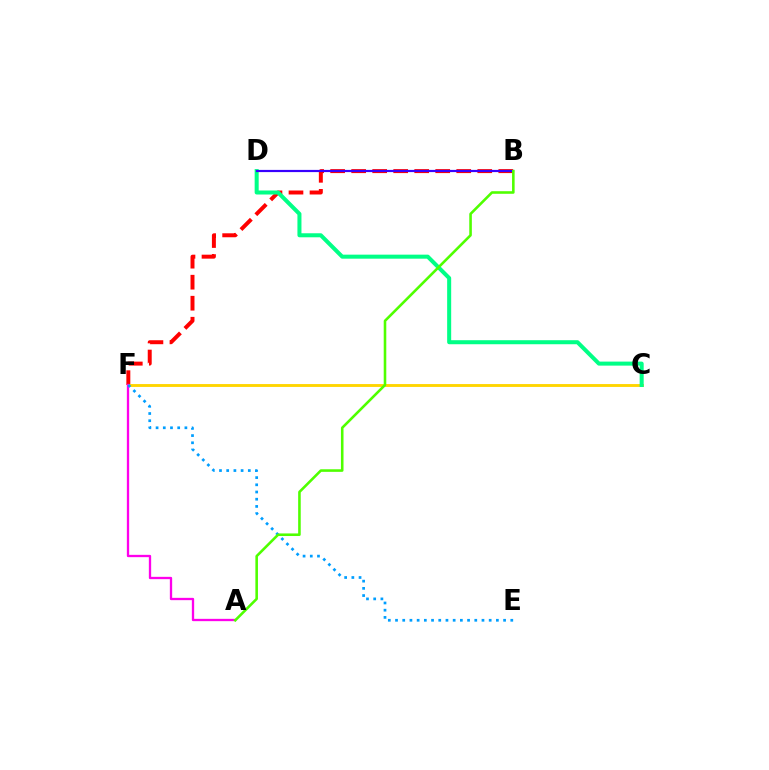{('B', 'F'): [{'color': '#ff0000', 'line_style': 'dashed', 'thickness': 2.85}], ('C', 'F'): [{'color': '#ffd500', 'line_style': 'solid', 'thickness': 2.07}], ('A', 'F'): [{'color': '#ff00ed', 'line_style': 'solid', 'thickness': 1.67}], ('C', 'D'): [{'color': '#00ff86', 'line_style': 'solid', 'thickness': 2.9}], ('E', 'F'): [{'color': '#009eff', 'line_style': 'dotted', 'thickness': 1.96}], ('B', 'D'): [{'color': '#3700ff', 'line_style': 'solid', 'thickness': 1.58}], ('A', 'B'): [{'color': '#4fff00', 'line_style': 'solid', 'thickness': 1.86}]}